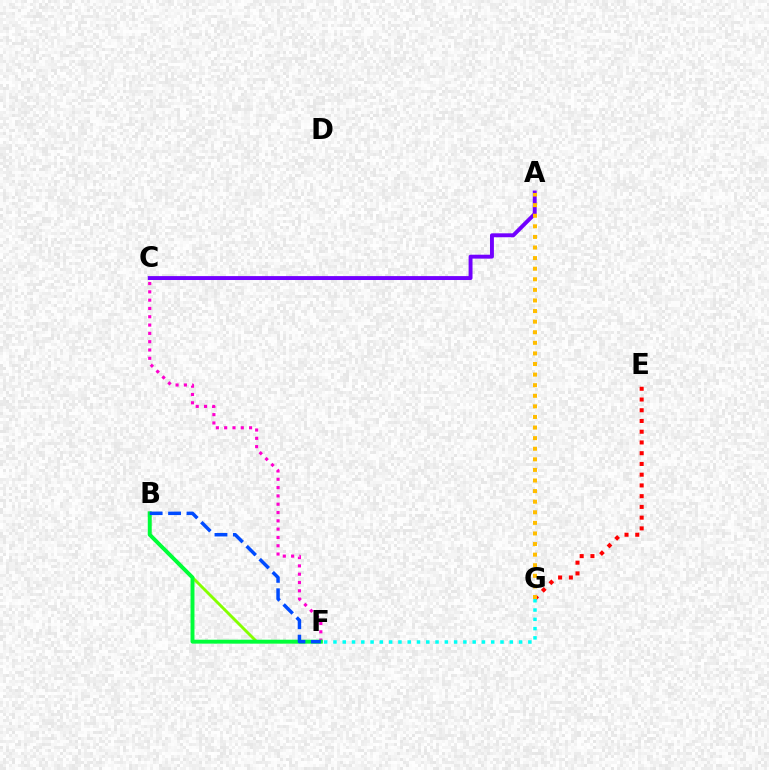{('E', 'G'): [{'color': '#ff0000', 'line_style': 'dotted', 'thickness': 2.92}], ('F', 'G'): [{'color': '#00fff6', 'line_style': 'dotted', 'thickness': 2.52}], ('B', 'F'): [{'color': '#84ff00', 'line_style': 'solid', 'thickness': 2.08}, {'color': '#00ff39', 'line_style': 'solid', 'thickness': 2.82}, {'color': '#004bff', 'line_style': 'dashed', 'thickness': 2.5}], ('A', 'C'): [{'color': '#7200ff', 'line_style': 'solid', 'thickness': 2.82}], ('A', 'G'): [{'color': '#ffbd00', 'line_style': 'dotted', 'thickness': 2.88}], ('C', 'F'): [{'color': '#ff00cf', 'line_style': 'dotted', 'thickness': 2.26}]}